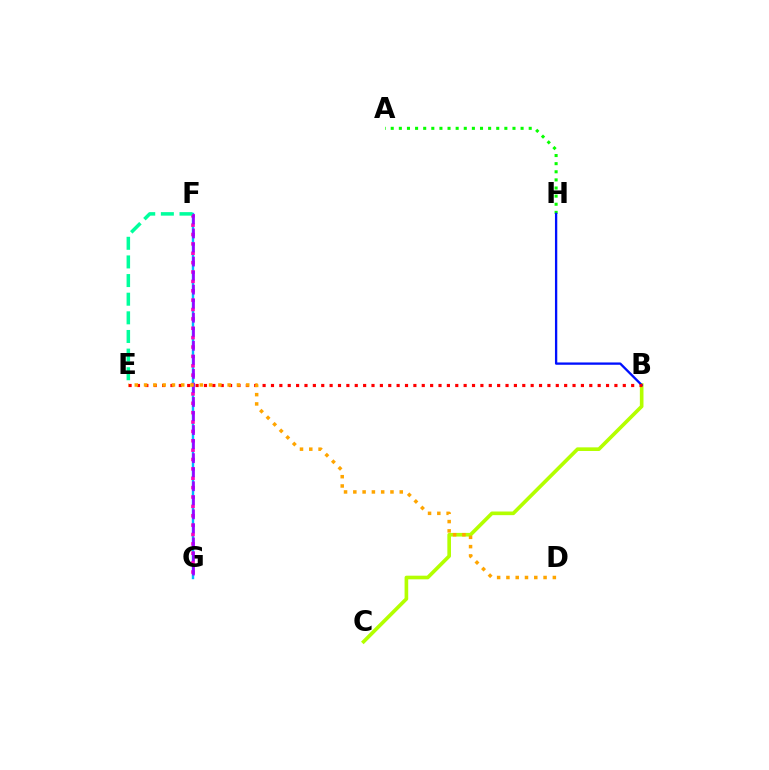{('F', 'G'): [{'color': '#00b5ff', 'line_style': 'solid', 'thickness': 1.74}, {'color': '#ff00bd', 'line_style': 'dotted', 'thickness': 2.55}, {'color': '#9b00ff', 'line_style': 'dashed', 'thickness': 1.91}], ('B', 'C'): [{'color': '#b3ff00', 'line_style': 'solid', 'thickness': 2.62}], ('A', 'H'): [{'color': '#08ff00', 'line_style': 'dotted', 'thickness': 2.21}], ('B', 'H'): [{'color': '#0010ff', 'line_style': 'solid', 'thickness': 1.67}], ('B', 'E'): [{'color': '#ff0000', 'line_style': 'dotted', 'thickness': 2.28}], ('E', 'F'): [{'color': '#00ff9d', 'line_style': 'dashed', 'thickness': 2.53}], ('D', 'E'): [{'color': '#ffa500', 'line_style': 'dotted', 'thickness': 2.52}]}